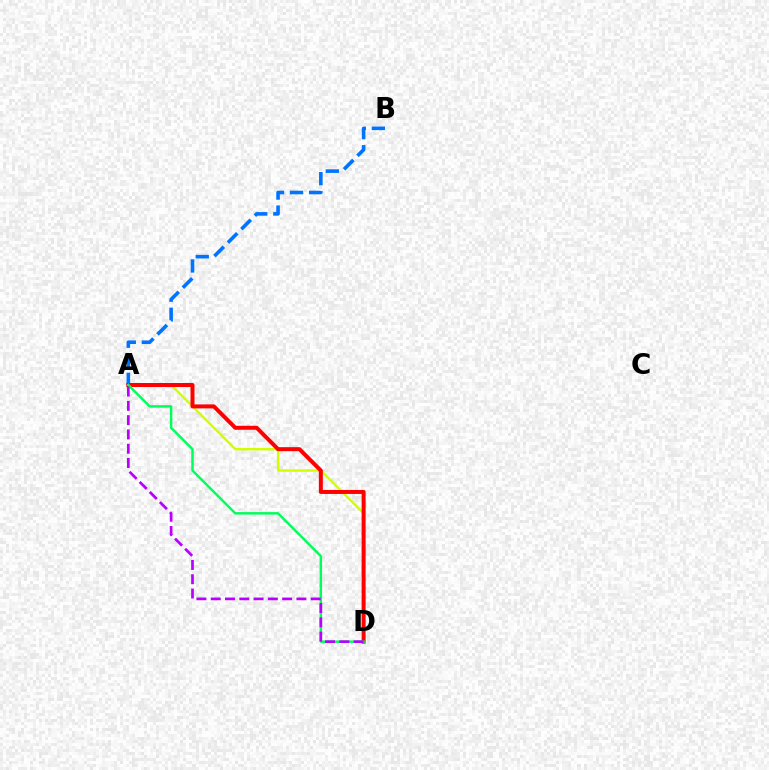{('A', 'B'): [{'color': '#0074ff', 'line_style': 'dashed', 'thickness': 2.59}], ('A', 'D'): [{'color': '#d1ff00', 'line_style': 'solid', 'thickness': 1.74}, {'color': '#ff0000', 'line_style': 'solid', 'thickness': 2.87}, {'color': '#00ff5c', 'line_style': 'solid', 'thickness': 1.78}, {'color': '#b900ff', 'line_style': 'dashed', 'thickness': 1.94}]}